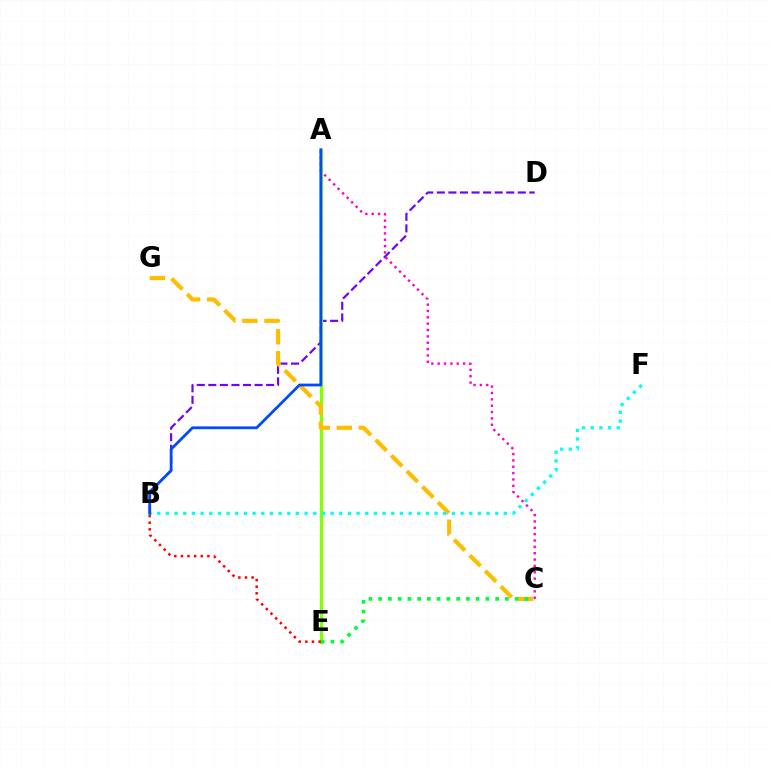{('B', 'D'): [{'color': '#7200ff', 'line_style': 'dashed', 'thickness': 1.57}], ('A', 'E'): [{'color': '#84ff00', 'line_style': 'solid', 'thickness': 2.38}], ('C', 'G'): [{'color': '#ffbd00', 'line_style': 'dashed', 'thickness': 2.99}], ('C', 'E'): [{'color': '#00ff39', 'line_style': 'dotted', 'thickness': 2.65}], ('B', 'F'): [{'color': '#00fff6', 'line_style': 'dotted', 'thickness': 2.35}], ('A', 'C'): [{'color': '#ff00cf', 'line_style': 'dotted', 'thickness': 1.73}], ('B', 'E'): [{'color': '#ff0000', 'line_style': 'dotted', 'thickness': 1.8}], ('A', 'B'): [{'color': '#004bff', 'line_style': 'solid', 'thickness': 2.0}]}